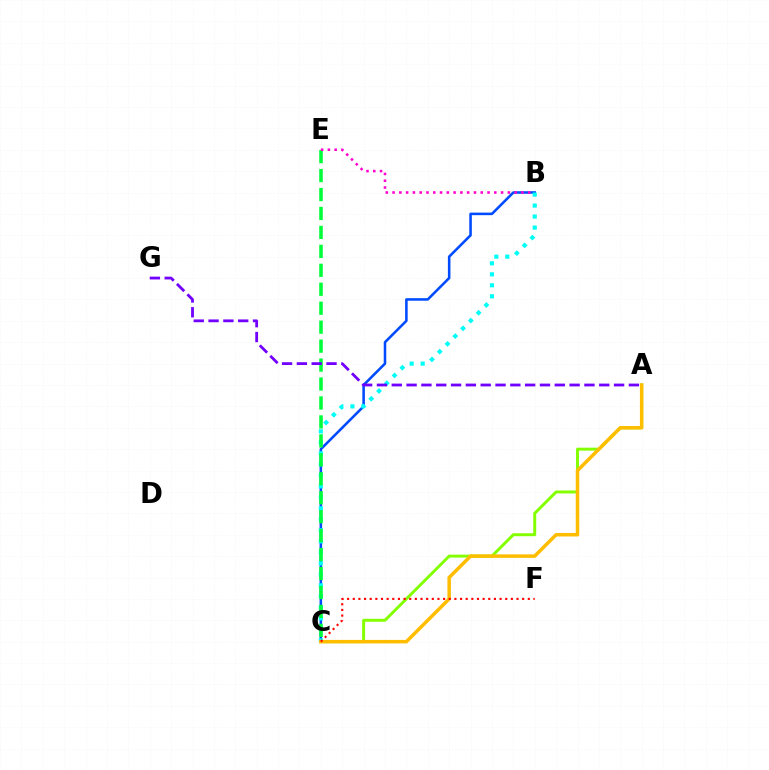{('A', 'C'): [{'color': '#84ff00', 'line_style': 'solid', 'thickness': 2.13}, {'color': '#ffbd00', 'line_style': 'solid', 'thickness': 2.52}], ('B', 'C'): [{'color': '#004bff', 'line_style': 'solid', 'thickness': 1.84}, {'color': '#00fff6', 'line_style': 'dotted', 'thickness': 2.99}], ('C', 'E'): [{'color': '#00ff39', 'line_style': 'dashed', 'thickness': 2.57}], ('A', 'G'): [{'color': '#7200ff', 'line_style': 'dashed', 'thickness': 2.01}], ('B', 'E'): [{'color': '#ff00cf', 'line_style': 'dotted', 'thickness': 1.84}], ('C', 'F'): [{'color': '#ff0000', 'line_style': 'dotted', 'thickness': 1.53}]}